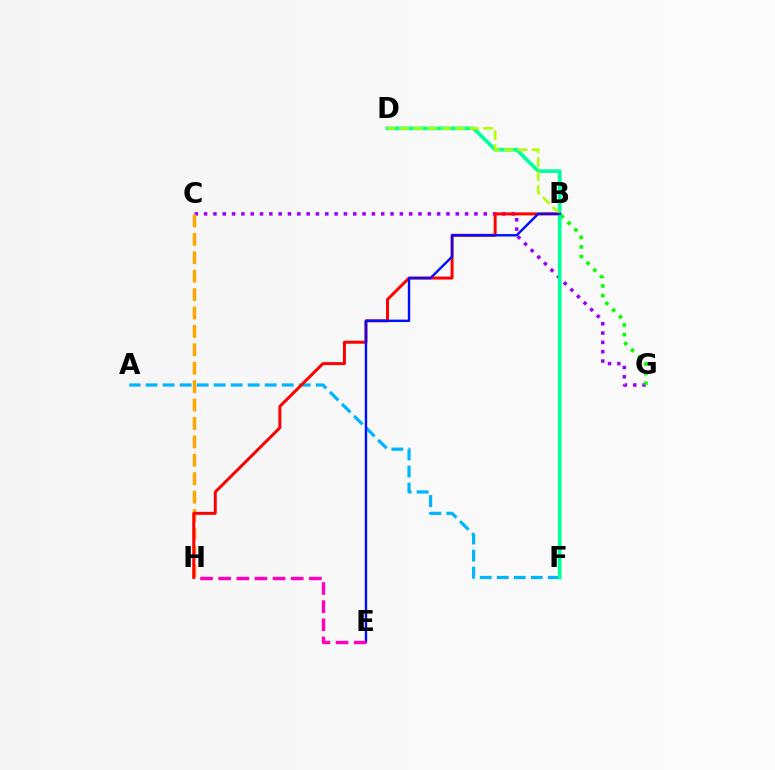{('C', 'G'): [{'color': '#9b00ff', 'line_style': 'dotted', 'thickness': 2.53}], ('A', 'F'): [{'color': '#00b5ff', 'line_style': 'dashed', 'thickness': 2.31}], ('C', 'H'): [{'color': '#ffa500', 'line_style': 'dashed', 'thickness': 2.5}], ('B', 'H'): [{'color': '#ff0000', 'line_style': 'solid', 'thickness': 2.14}], ('B', 'G'): [{'color': '#08ff00', 'line_style': 'dotted', 'thickness': 2.61}], ('D', 'F'): [{'color': '#00ff9d', 'line_style': 'solid', 'thickness': 2.65}], ('B', 'D'): [{'color': '#b3ff00', 'line_style': 'dashed', 'thickness': 1.9}], ('B', 'E'): [{'color': '#0010ff', 'line_style': 'solid', 'thickness': 1.74}], ('E', 'H'): [{'color': '#ff00bd', 'line_style': 'dashed', 'thickness': 2.46}]}